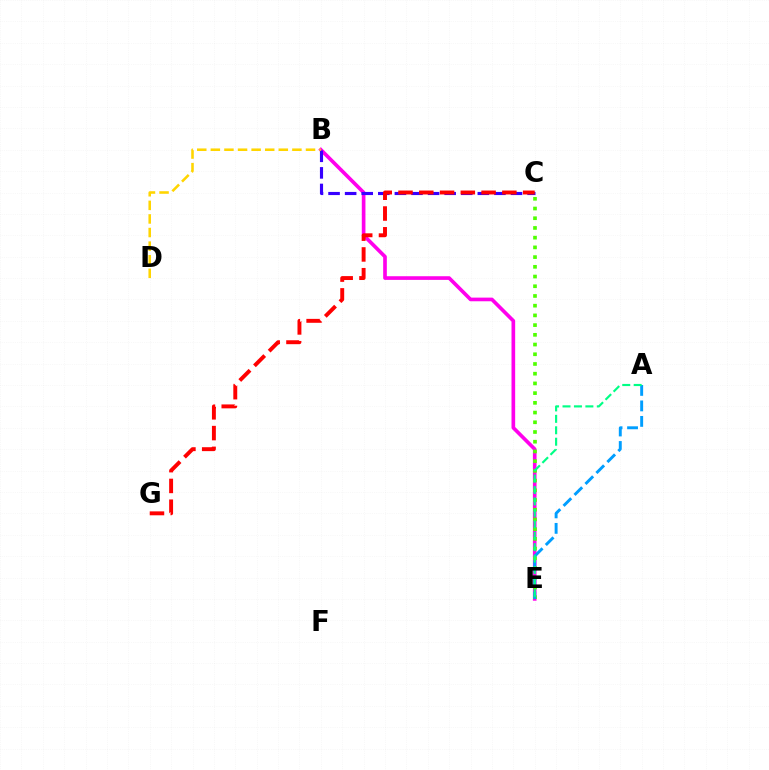{('B', 'E'): [{'color': '#ff00ed', 'line_style': 'solid', 'thickness': 2.63}], ('C', 'E'): [{'color': '#4fff00', 'line_style': 'dotted', 'thickness': 2.64}], ('B', 'C'): [{'color': '#3700ff', 'line_style': 'dashed', 'thickness': 2.25}], ('A', 'E'): [{'color': '#009eff', 'line_style': 'dashed', 'thickness': 2.1}, {'color': '#00ff86', 'line_style': 'dashed', 'thickness': 1.55}], ('B', 'D'): [{'color': '#ffd500', 'line_style': 'dashed', 'thickness': 1.85}], ('C', 'G'): [{'color': '#ff0000', 'line_style': 'dashed', 'thickness': 2.82}]}